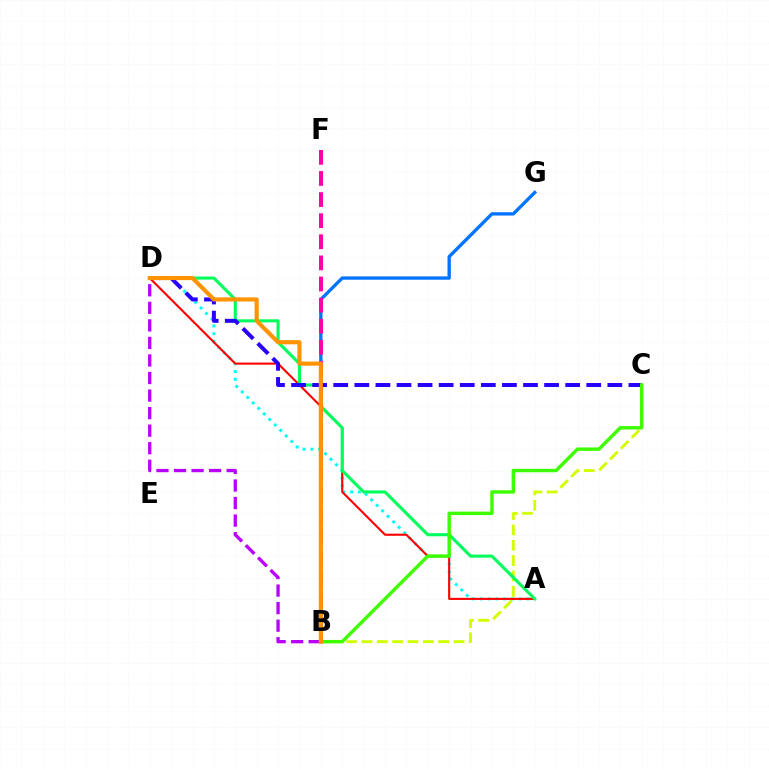{('B', 'C'): [{'color': '#d1ff00', 'line_style': 'dashed', 'thickness': 2.09}, {'color': '#3dff00', 'line_style': 'solid', 'thickness': 2.46}], ('A', 'D'): [{'color': '#00fff6', 'line_style': 'dotted', 'thickness': 2.11}, {'color': '#ff0000', 'line_style': 'solid', 'thickness': 1.52}, {'color': '#00ff5c', 'line_style': 'solid', 'thickness': 2.22}], ('B', 'G'): [{'color': '#0074ff', 'line_style': 'solid', 'thickness': 2.4}], ('C', 'D'): [{'color': '#2500ff', 'line_style': 'dashed', 'thickness': 2.86}], ('B', 'F'): [{'color': '#ff00ac', 'line_style': 'dashed', 'thickness': 2.87}], ('B', 'D'): [{'color': '#b900ff', 'line_style': 'dashed', 'thickness': 2.38}, {'color': '#ff9400', 'line_style': 'solid', 'thickness': 2.97}]}